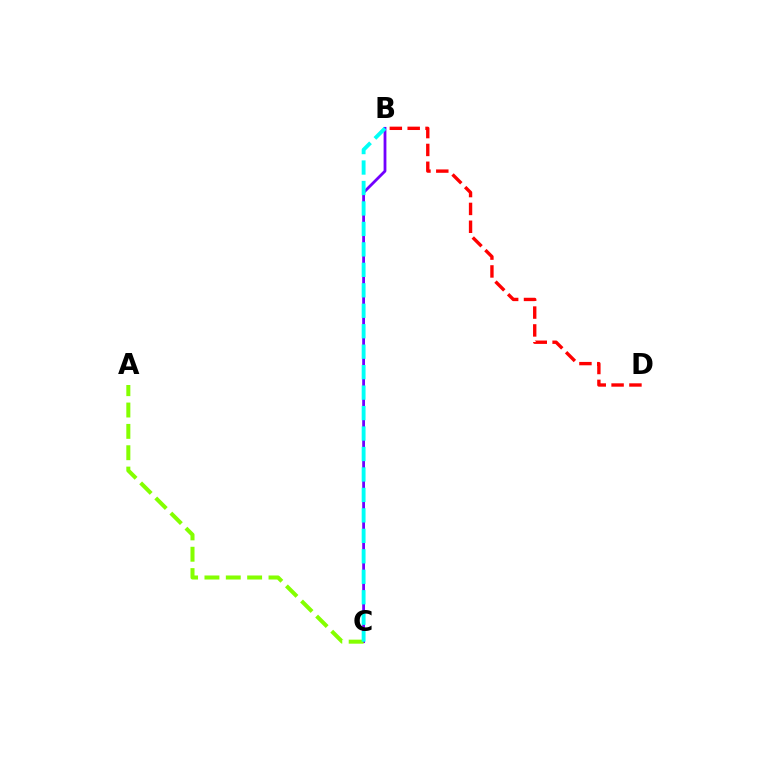{('B', 'C'): [{'color': '#7200ff', 'line_style': 'solid', 'thickness': 2.02}, {'color': '#00fff6', 'line_style': 'dashed', 'thickness': 2.78}], ('A', 'C'): [{'color': '#84ff00', 'line_style': 'dashed', 'thickness': 2.9}], ('B', 'D'): [{'color': '#ff0000', 'line_style': 'dashed', 'thickness': 2.42}]}